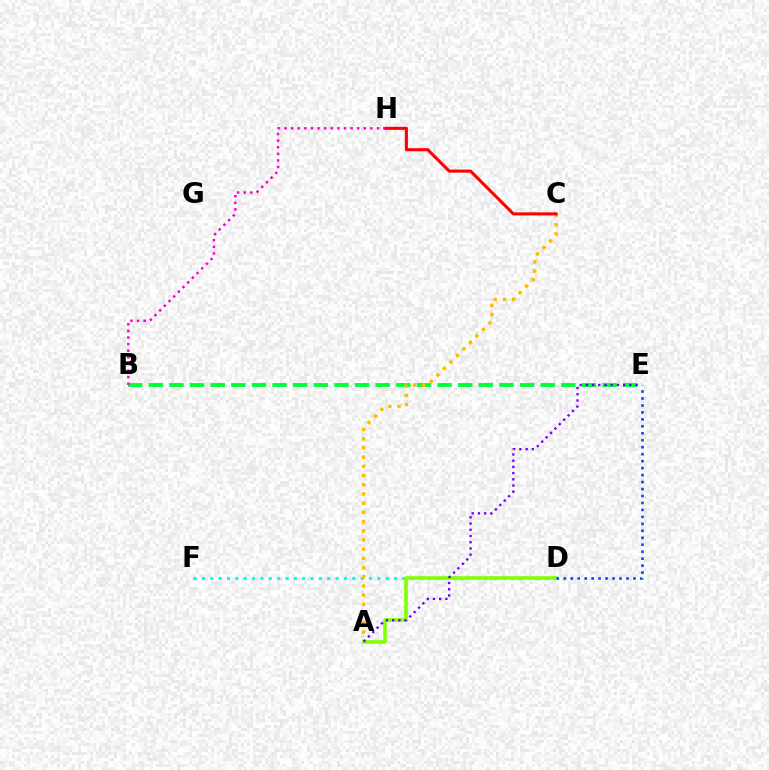{('D', 'F'): [{'color': '#00fff6', 'line_style': 'dotted', 'thickness': 2.27}], ('B', 'E'): [{'color': '#00ff39', 'line_style': 'dashed', 'thickness': 2.8}], ('A', 'C'): [{'color': '#ffbd00', 'line_style': 'dotted', 'thickness': 2.5}], ('A', 'D'): [{'color': '#84ff00', 'line_style': 'solid', 'thickness': 2.6}], ('A', 'E'): [{'color': '#7200ff', 'line_style': 'dotted', 'thickness': 1.69}], ('C', 'H'): [{'color': '#ff0000', 'line_style': 'solid', 'thickness': 2.2}], ('D', 'E'): [{'color': '#004bff', 'line_style': 'dotted', 'thickness': 1.89}], ('B', 'H'): [{'color': '#ff00cf', 'line_style': 'dotted', 'thickness': 1.79}]}